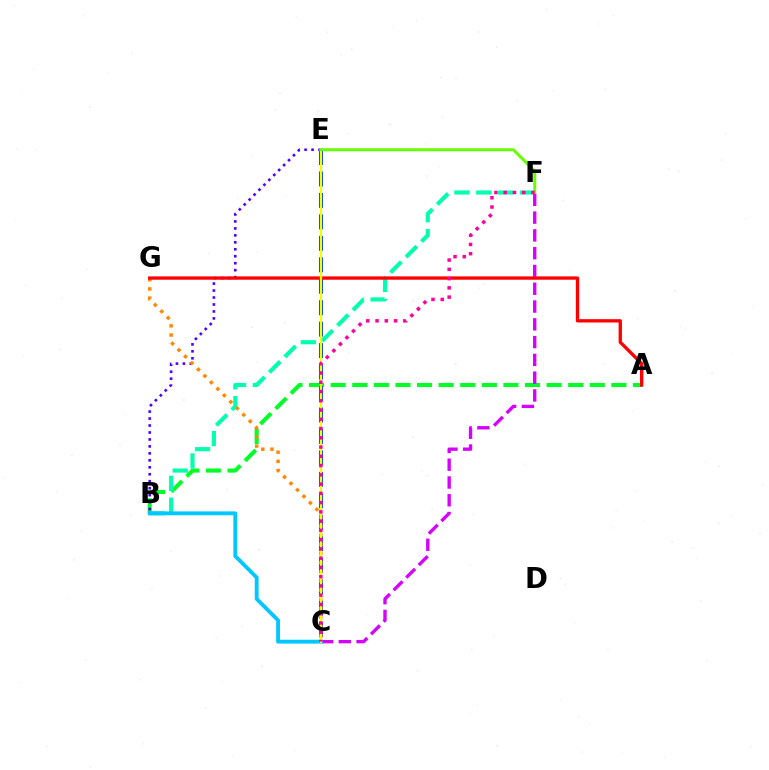{('A', 'B'): [{'color': '#00ff27', 'line_style': 'dashed', 'thickness': 2.93}], ('B', 'F'): [{'color': '#00ffaf', 'line_style': 'dashed', 'thickness': 2.97}], ('B', 'E'): [{'color': '#4f00ff', 'line_style': 'dotted', 'thickness': 1.89}], ('C', 'E'): [{'color': '#003fff', 'line_style': 'dashed', 'thickness': 2.91}, {'color': '#eeff00', 'line_style': 'solid', 'thickness': 1.61}], ('C', 'G'): [{'color': '#ff8800', 'line_style': 'dotted', 'thickness': 2.49}], ('C', 'F'): [{'color': '#d600ff', 'line_style': 'dashed', 'thickness': 2.42}, {'color': '#ff00a0', 'line_style': 'dotted', 'thickness': 2.52}], ('A', 'G'): [{'color': '#ff0000', 'line_style': 'solid', 'thickness': 2.4}], ('B', 'C'): [{'color': '#00c7ff', 'line_style': 'solid', 'thickness': 2.77}], ('E', 'F'): [{'color': '#66ff00', 'line_style': 'solid', 'thickness': 2.17}]}